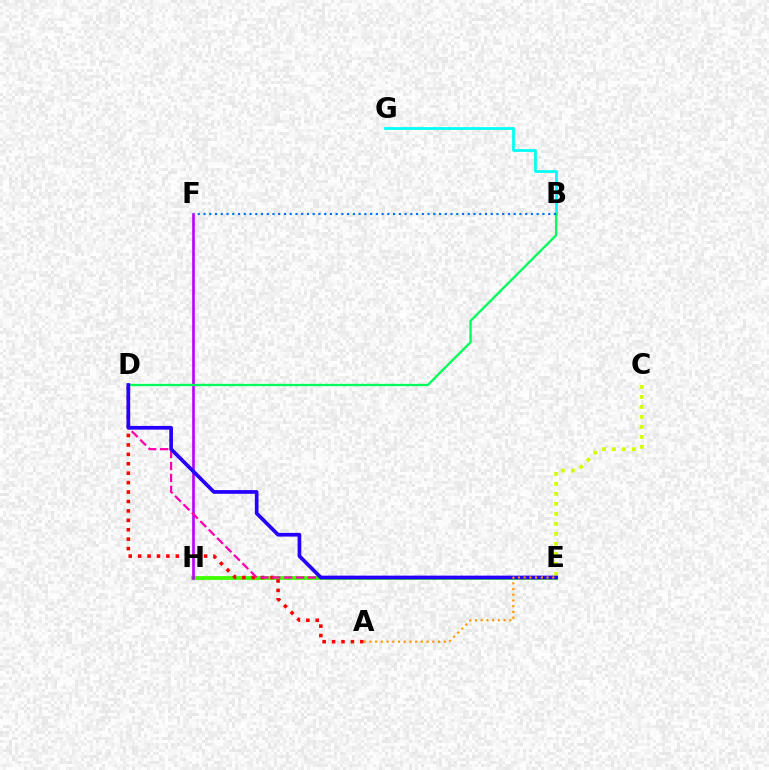{('E', 'H'): [{'color': '#3dff00', 'line_style': 'solid', 'thickness': 2.73}], ('B', 'G'): [{'color': '#00fff6', 'line_style': 'solid', 'thickness': 1.97}], ('F', 'H'): [{'color': '#b900ff', 'line_style': 'solid', 'thickness': 1.89}], ('A', 'D'): [{'color': '#ff0000', 'line_style': 'dotted', 'thickness': 2.56}], ('D', 'E'): [{'color': '#ff00ac', 'line_style': 'dashed', 'thickness': 1.62}, {'color': '#2500ff', 'line_style': 'solid', 'thickness': 2.67}], ('B', 'D'): [{'color': '#00ff5c', 'line_style': 'solid', 'thickness': 1.67}], ('C', 'E'): [{'color': '#d1ff00', 'line_style': 'dotted', 'thickness': 2.72}], ('B', 'F'): [{'color': '#0074ff', 'line_style': 'dotted', 'thickness': 1.56}], ('A', 'E'): [{'color': '#ff9400', 'line_style': 'dotted', 'thickness': 1.55}]}